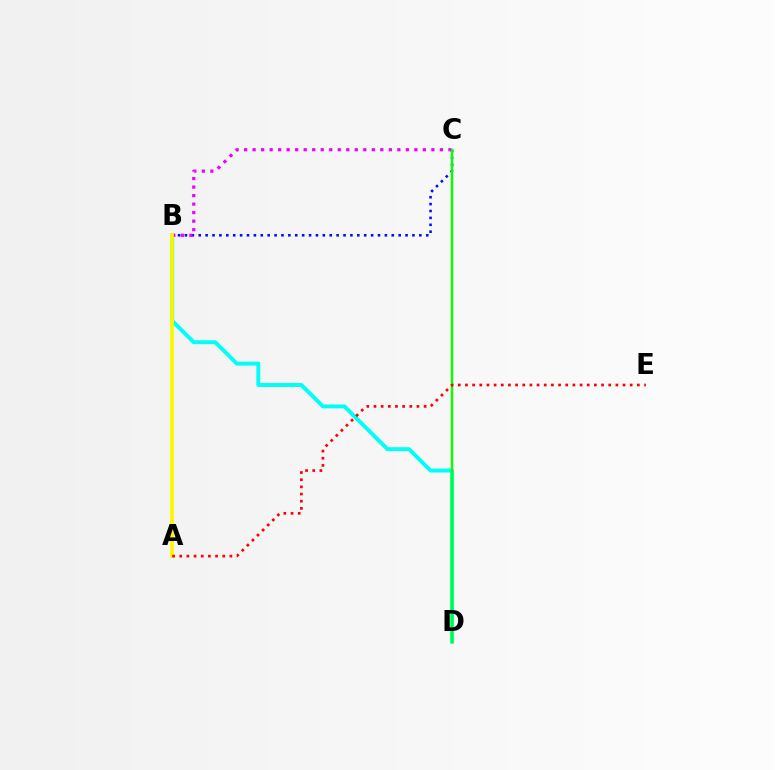{('B', 'D'): [{'color': '#00fff6', 'line_style': 'solid', 'thickness': 2.83}], ('B', 'C'): [{'color': '#0010ff', 'line_style': 'dotted', 'thickness': 1.87}, {'color': '#ee00ff', 'line_style': 'dotted', 'thickness': 2.31}], ('C', 'D'): [{'color': '#08ff00', 'line_style': 'solid', 'thickness': 1.77}], ('A', 'B'): [{'color': '#fcf500', 'line_style': 'solid', 'thickness': 2.68}], ('A', 'E'): [{'color': '#ff0000', 'line_style': 'dotted', 'thickness': 1.95}]}